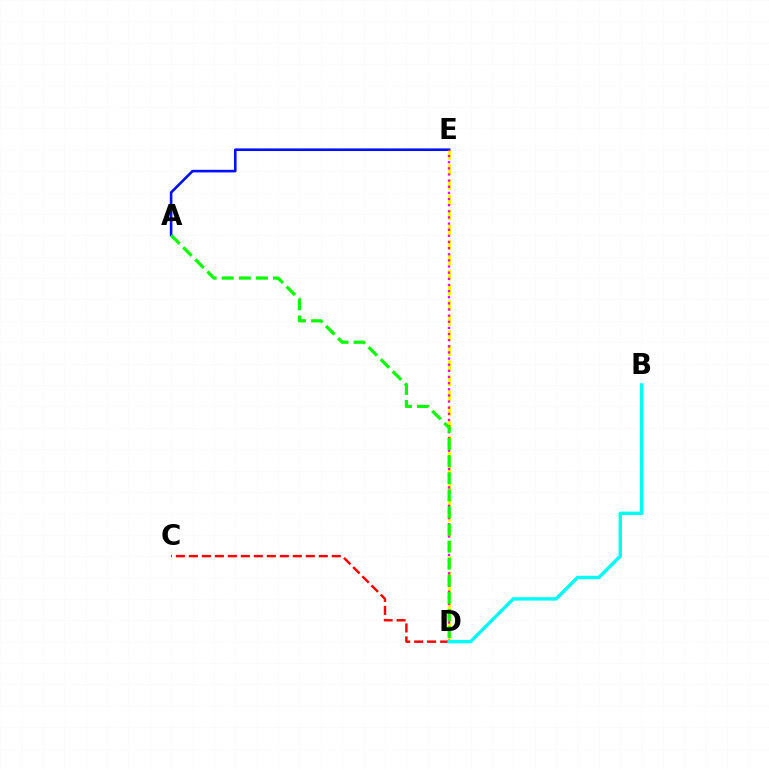{('A', 'E'): [{'color': '#0010ff', 'line_style': 'solid', 'thickness': 1.89}], ('D', 'E'): [{'color': '#fcf500', 'line_style': 'dashed', 'thickness': 2.05}, {'color': '#ee00ff', 'line_style': 'dotted', 'thickness': 1.67}], ('C', 'D'): [{'color': '#ff0000', 'line_style': 'dashed', 'thickness': 1.76}], ('B', 'D'): [{'color': '#00fff6', 'line_style': 'solid', 'thickness': 2.45}], ('A', 'D'): [{'color': '#08ff00', 'line_style': 'dashed', 'thickness': 2.32}]}